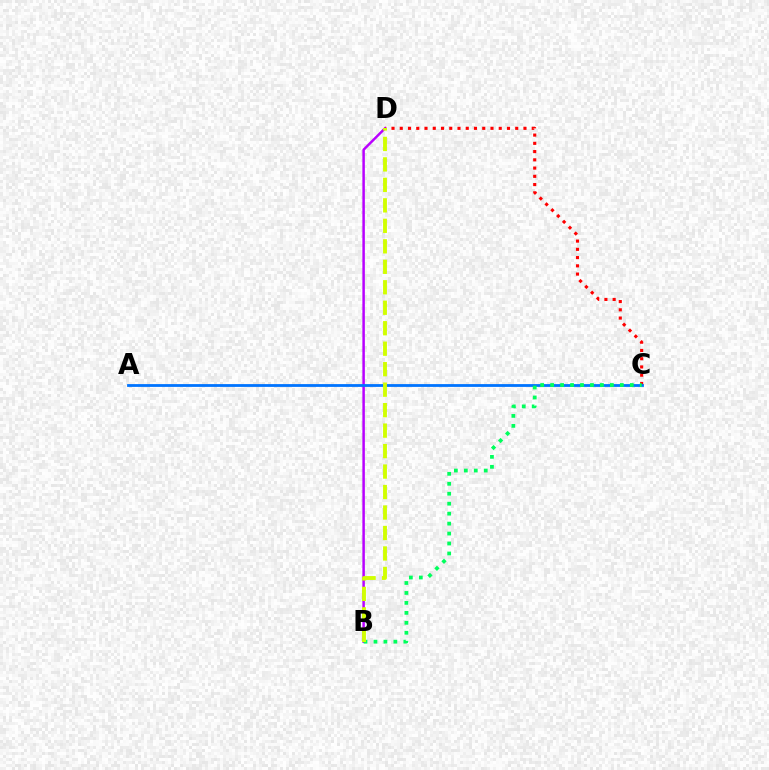{('C', 'D'): [{'color': '#ff0000', 'line_style': 'dotted', 'thickness': 2.24}], ('B', 'D'): [{'color': '#b900ff', 'line_style': 'solid', 'thickness': 1.79}, {'color': '#d1ff00', 'line_style': 'dashed', 'thickness': 2.78}], ('A', 'C'): [{'color': '#0074ff', 'line_style': 'solid', 'thickness': 2.01}], ('B', 'C'): [{'color': '#00ff5c', 'line_style': 'dotted', 'thickness': 2.71}]}